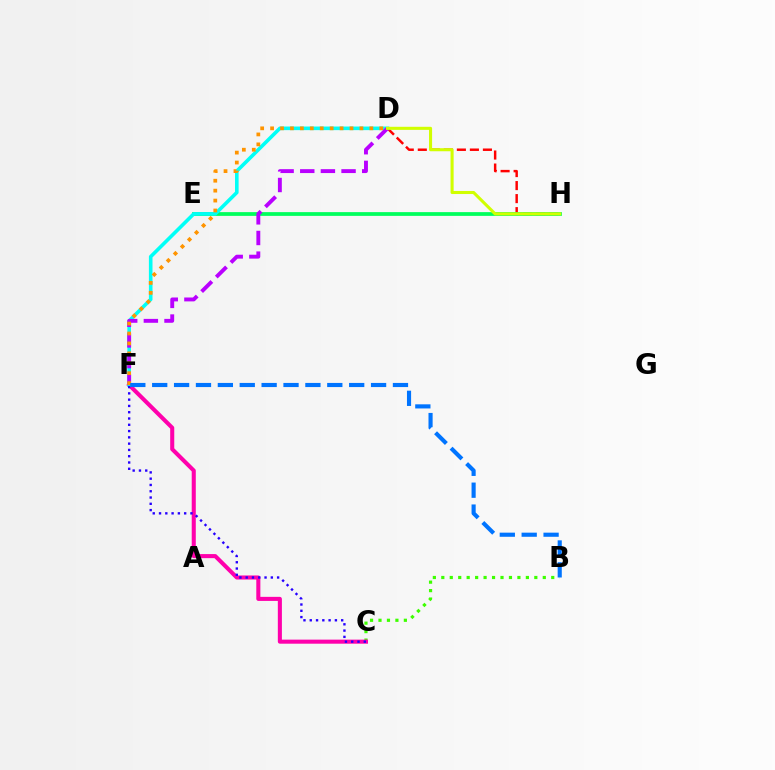{('B', 'C'): [{'color': '#3dff00', 'line_style': 'dotted', 'thickness': 2.3}], ('D', 'H'): [{'color': '#ff0000', 'line_style': 'dashed', 'thickness': 1.77}, {'color': '#d1ff00', 'line_style': 'solid', 'thickness': 2.21}], ('E', 'H'): [{'color': '#00ff5c', 'line_style': 'solid', 'thickness': 2.7}], ('C', 'F'): [{'color': '#ff00ac', 'line_style': 'solid', 'thickness': 2.93}, {'color': '#2500ff', 'line_style': 'dotted', 'thickness': 1.71}], ('D', 'F'): [{'color': '#00fff6', 'line_style': 'solid', 'thickness': 2.6}, {'color': '#b900ff', 'line_style': 'dashed', 'thickness': 2.8}, {'color': '#ff9400', 'line_style': 'dotted', 'thickness': 2.7}], ('B', 'F'): [{'color': '#0074ff', 'line_style': 'dashed', 'thickness': 2.97}]}